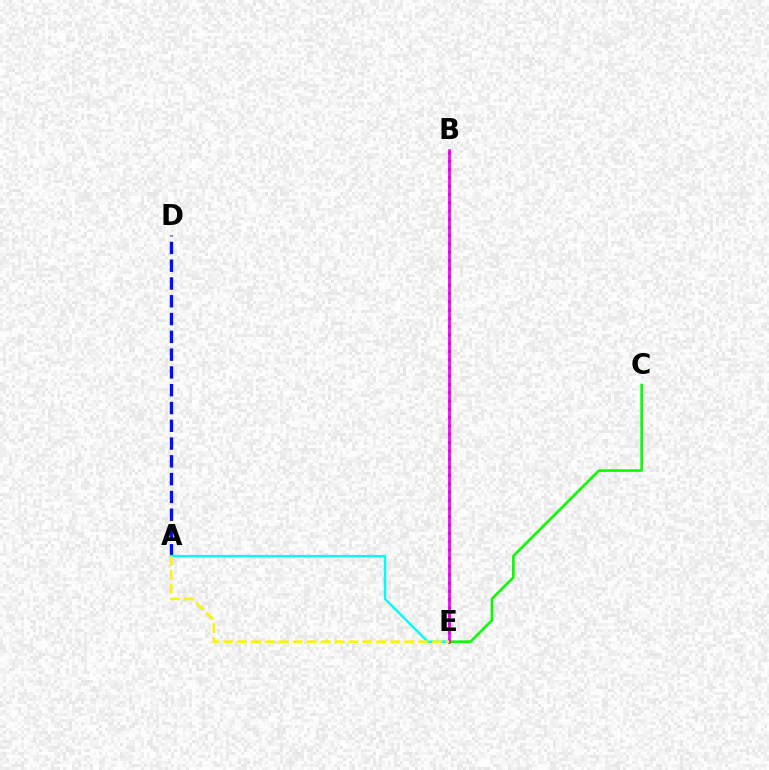{('A', 'D'): [{'color': '#0010ff', 'line_style': 'dashed', 'thickness': 2.42}], ('C', 'E'): [{'color': '#08ff00', 'line_style': 'solid', 'thickness': 1.9}], ('B', 'E'): [{'color': '#ff0000', 'line_style': 'dotted', 'thickness': 2.25}, {'color': '#ee00ff', 'line_style': 'solid', 'thickness': 1.92}], ('A', 'E'): [{'color': '#00fff6', 'line_style': 'solid', 'thickness': 1.77}, {'color': '#fcf500', 'line_style': 'dashed', 'thickness': 1.89}]}